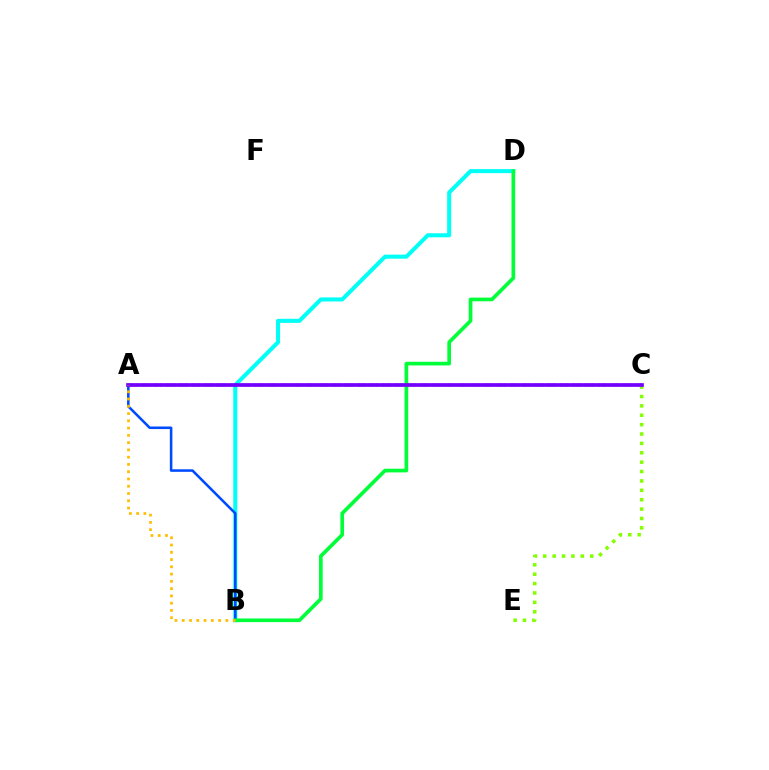{('B', 'D'): [{'color': '#00fff6', 'line_style': 'solid', 'thickness': 2.91}, {'color': '#00ff39', 'line_style': 'solid', 'thickness': 2.64}], ('A', 'C'): [{'color': '#ff00cf', 'line_style': 'dotted', 'thickness': 1.67}, {'color': '#ff0000', 'line_style': 'dashed', 'thickness': 1.73}, {'color': '#7200ff', 'line_style': 'solid', 'thickness': 2.64}], ('A', 'B'): [{'color': '#004bff', 'line_style': 'solid', 'thickness': 1.84}, {'color': '#ffbd00', 'line_style': 'dotted', 'thickness': 1.97}], ('C', 'E'): [{'color': '#84ff00', 'line_style': 'dotted', 'thickness': 2.55}]}